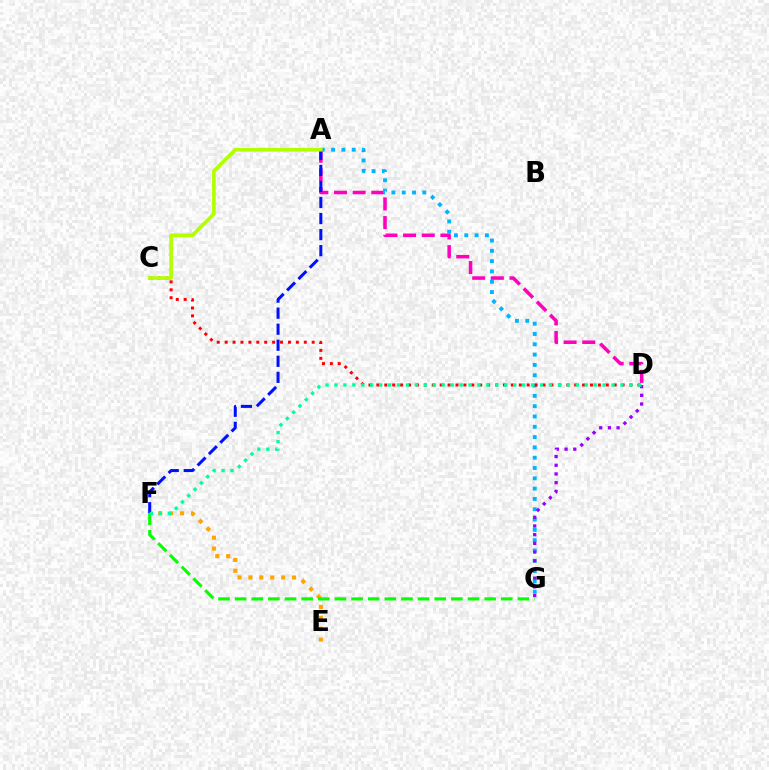{('A', 'D'): [{'color': '#ff00bd', 'line_style': 'dashed', 'thickness': 2.53}], ('E', 'F'): [{'color': '#ffa500', 'line_style': 'dotted', 'thickness': 2.96}], ('A', 'G'): [{'color': '#00b5ff', 'line_style': 'dotted', 'thickness': 2.8}], ('A', 'F'): [{'color': '#0010ff', 'line_style': 'dashed', 'thickness': 2.18}], ('C', 'D'): [{'color': '#ff0000', 'line_style': 'dotted', 'thickness': 2.15}], ('F', 'G'): [{'color': '#08ff00', 'line_style': 'dashed', 'thickness': 2.26}], ('D', 'G'): [{'color': '#9b00ff', 'line_style': 'dotted', 'thickness': 2.36}], ('A', 'C'): [{'color': '#b3ff00', 'line_style': 'solid', 'thickness': 2.62}], ('D', 'F'): [{'color': '#00ff9d', 'line_style': 'dotted', 'thickness': 2.43}]}